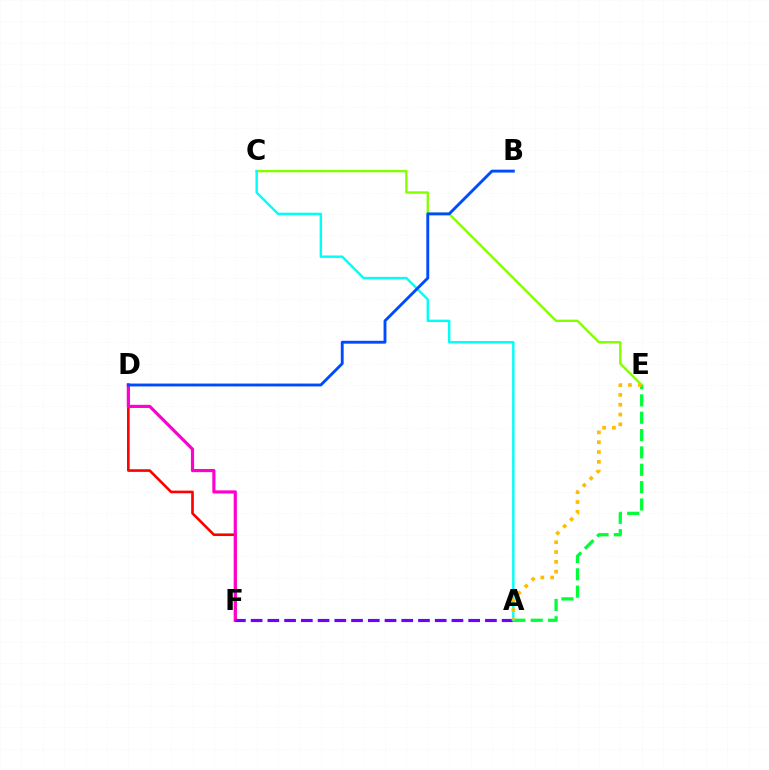{('D', 'F'): [{'color': '#ff0000', 'line_style': 'solid', 'thickness': 1.9}, {'color': '#ff00cf', 'line_style': 'solid', 'thickness': 2.28}], ('C', 'E'): [{'color': '#84ff00', 'line_style': 'solid', 'thickness': 1.7}], ('A', 'E'): [{'color': '#00ff39', 'line_style': 'dashed', 'thickness': 2.36}, {'color': '#ffbd00', 'line_style': 'dotted', 'thickness': 2.67}], ('A', 'F'): [{'color': '#7200ff', 'line_style': 'dashed', 'thickness': 2.27}], ('A', 'C'): [{'color': '#00fff6', 'line_style': 'solid', 'thickness': 1.74}], ('B', 'D'): [{'color': '#004bff', 'line_style': 'solid', 'thickness': 2.08}]}